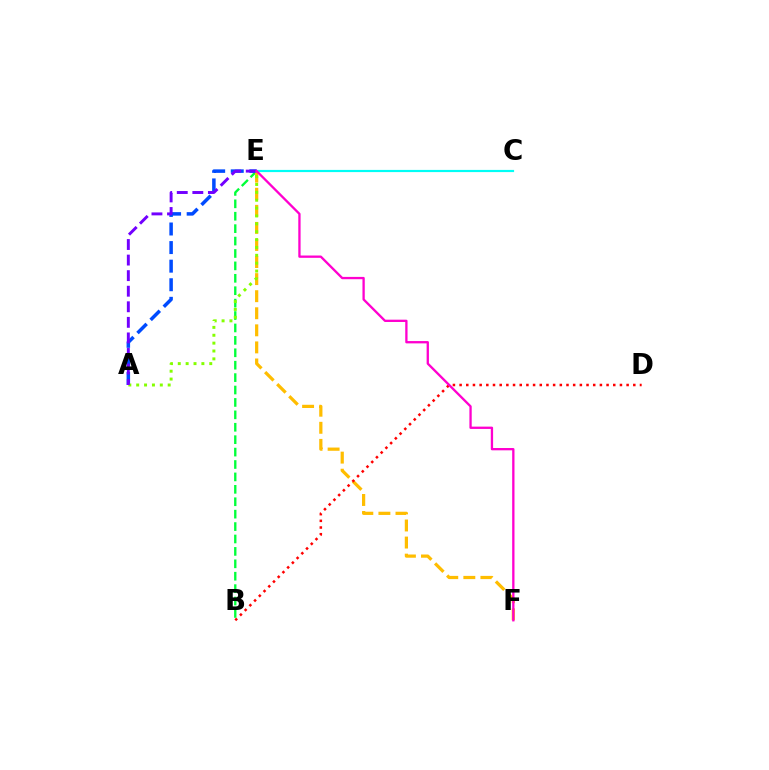{('B', 'E'): [{'color': '#00ff39', 'line_style': 'dashed', 'thickness': 1.69}], ('A', 'E'): [{'color': '#004bff', 'line_style': 'dashed', 'thickness': 2.52}, {'color': '#84ff00', 'line_style': 'dotted', 'thickness': 2.14}, {'color': '#7200ff', 'line_style': 'dashed', 'thickness': 2.11}], ('E', 'F'): [{'color': '#ffbd00', 'line_style': 'dashed', 'thickness': 2.32}, {'color': '#ff00cf', 'line_style': 'solid', 'thickness': 1.66}], ('B', 'D'): [{'color': '#ff0000', 'line_style': 'dotted', 'thickness': 1.82}], ('C', 'E'): [{'color': '#00fff6', 'line_style': 'solid', 'thickness': 1.57}]}